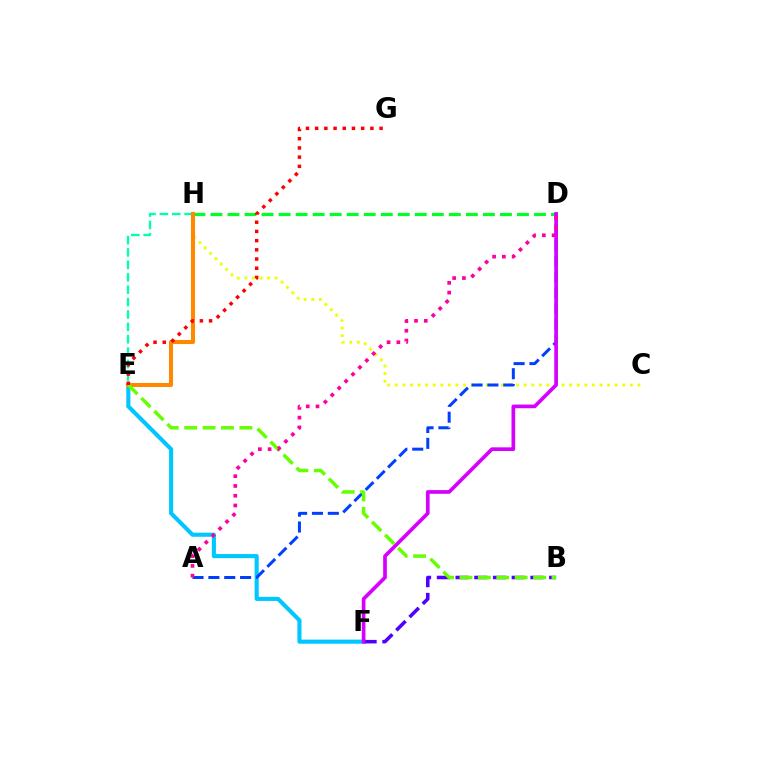{('E', 'F'): [{'color': '#00c7ff', 'line_style': 'solid', 'thickness': 2.96}], ('D', 'H'): [{'color': '#00ff27', 'line_style': 'dashed', 'thickness': 2.31}], ('C', 'H'): [{'color': '#eeff00', 'line_style': 'dotted', 'thickness': 2.06}], ('A', 'D'): [{'color': '#003fff', 'line_style': 'dashed', 'thickness': 2.15}, {'color': '#ff00a0', 'line_style': 'dotted', 'thickness': 2.65}], ('B', 'F'): [{'color': '#4f00ff', 'line_style': 'dashed', 'thickness': 2.54}], ('E', 'H'): [{'color': '#00ffaf', 'line_style': 'dashed', 'thickness': 1.68}, {'color': '#ff8800', 'line_style': 'solid', 'thickness': 2.92}], ('D', 'F'): [{'color': '#d600ff', 'line_style': 'solid', 'thickness': 2.65}], ('B', 'E'): [{'color': '#66ff00', 'line_style': 'dashed', 'thickness': 2.5}], ('E', 'G'): [{'color': '#ff0000', 'line_style': 'dotted', 'thickness': 2.5}]}